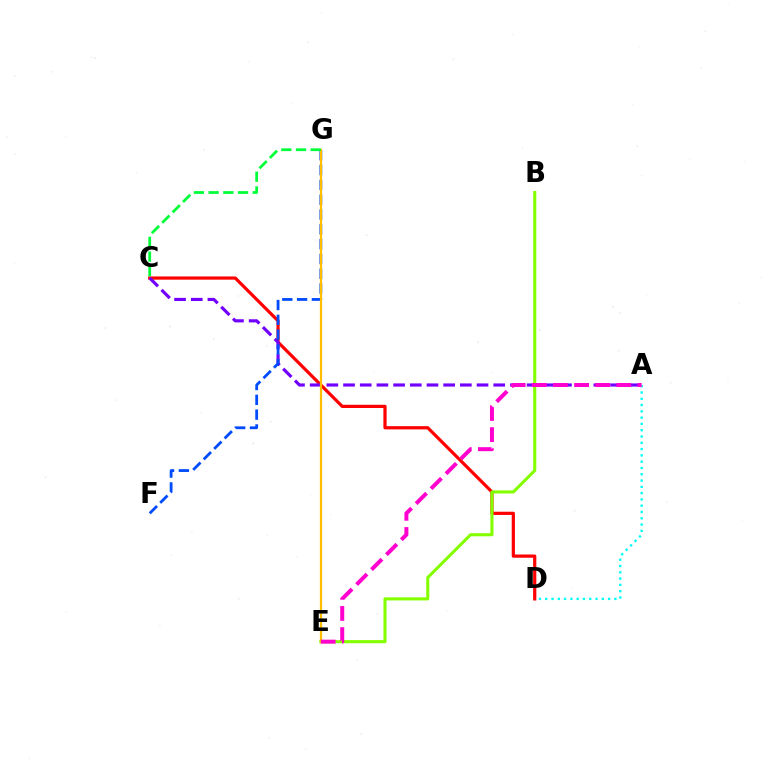{('C', 'D'): [{'color': '#ff0000', 'line_style': 'solid', 'thickness': 2.31}], ('A', 'C'): [{'color': '#7200ff', 'line_style': 'dashed', 'thickness': 2.27}], ('B', 'E'): [{'color': '#84ff00', 'line_style': 'solid', 'thickness': 2.22}], ('F', 'G'): [{'color': '#004bff', 'line_style': 'dashed', 'thickness': 2.01}], ('A', 'D'): [{'color': '#00fff6', 'line_style': 'dotted', 'thickness': 1.71}], ('E', 'G'): [{'color': '#ffbd00', 'line_style': 'solid', 'thickness': 1.62}], ('C', 'G'): [{'color': '#00ff39', 'line_style': 'dashed', 'thickness': 2.0}], ('A', 'E'): [{'color': '#ff00cf', 'line_style': 'dashed', 'thickness': 2.87}]}